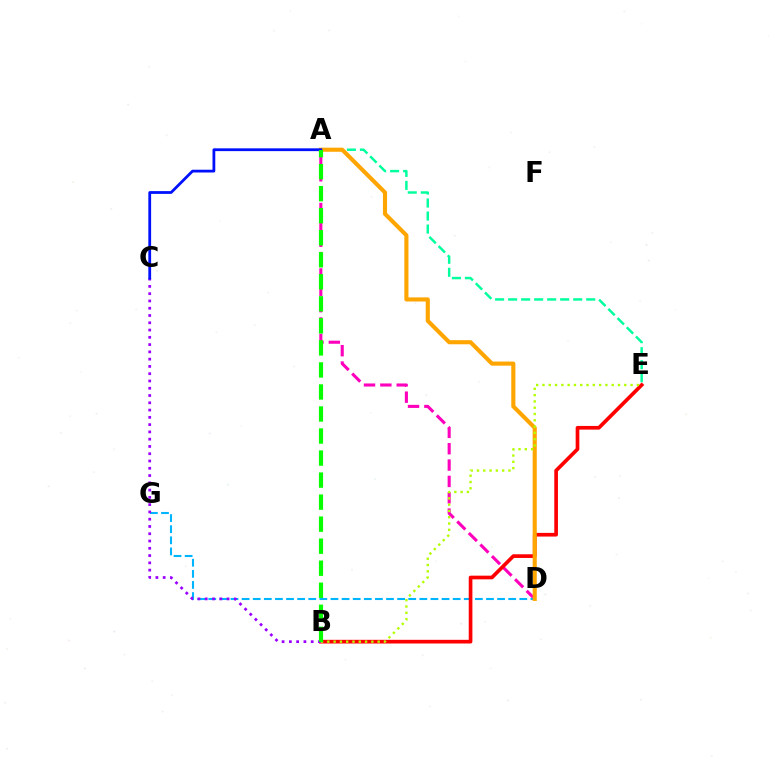{('A', 'D'): [{'color': '#ff00bd', 'line_style': 'dashed', 'thickness': 2.22}, {'color': '#ffa500', 'line_style': 'solid', 'thickness': 2.96}], ('D', 'G'): [{'color': '#00b5ff', 'line_style': 'dashed', 'thickness': 1.51}], ('B', 'E'): [{'color': '#ff0000', 'line_style': 'solid', 'thickness': 2.65}, {'color': '#b3ff00', 'line_style': 'dotted', 'thickness': 1.71}], ('A', 'E'): [{'color': '#00ff9d', 'line_style': 'dashed', 'thickness': 1.77}], ('B', 'C'): [{'color': '#9b00ff', 'line_style': 'dotted', 'thickness': 1.98}], ('A', 'C'): [{'color': '#0010ff', 'line_style': 'solid', 'thickness': 2.0}], ('A', 'B'): [{'color': '#08ff00', 'line_style': 'dashed', 'thickness': 2.99}]}